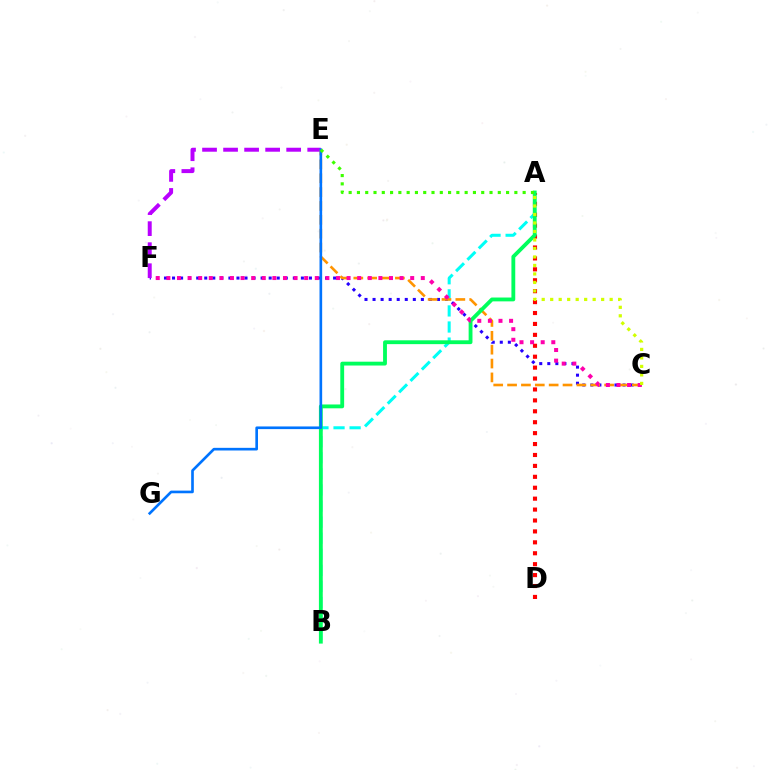{('C', 'F'): [{'color': '#2500ff', 'line_style': 'dotted', 'thickness': 2.19}, {'color': '#ff00ac', 'line_style': 'dotted', 'thickness': 2.88}], ('A', 'B'): [{'color': '#00fff6', 'line_style': 'dashed', 'thickness': 2.18}, {'color': '#00ff5c', 'line_style': 'solid', 'thickness': 2.76}], ('E', 'F'): [{'color': '#b900ff', 'line_style': 'dashed', 'thickness': 2.86}], ('A', 'D'): [{'color': '#ff0000', 'line_style': 'dotted', 'thickness': 2.97}], ('C', 'E'): [{'color': '#ff9400', 'line_style': 'dashed', 'thickness': 1.88}], ('E', 'G'): [{'color': '#0074ff', 'line_style': 'solid', 'thickness': 1.91}], ('A', 'E'): [{'color': '#3dff00', 'line_style': 'dotted', 'thickness': 2.25}], ('A', 'C'): [{'color': '#d1ff00', 'line_style': 'dotted', 'thickness': 2.31}]}